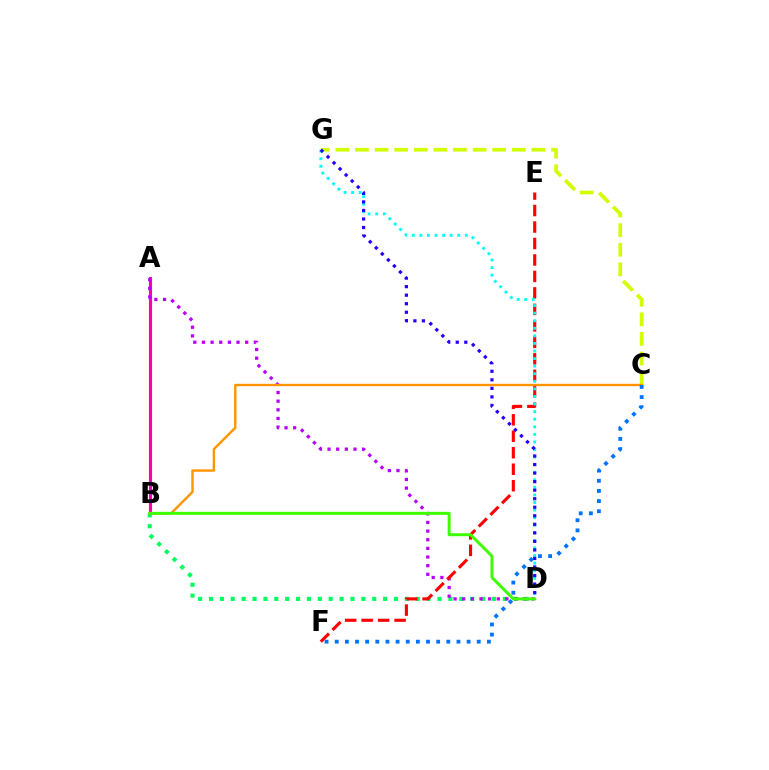{('C', 'G'): [{'color': '#d1ff00', 'line_style': 'dashed', 'thickness': 2.66}], ('B', 'D'): [{'color': '#00ff5c', 'line_style': 'dotted', 'thickness': 2.96}, {'color': '#3dff00', 'line_style': 'solid', 'thickness': 2.14}], ('A', 'B'): [{'color': '#ff00ac', 'line_style': 'solid', 'thickness': 2.25}], ('A', 'D'): [{'color': '#b900ff', 'line_style': 'dotted', 'thickness': 2.35}], ('E', 'F'): [{'color': '#ff0000', 'line_style': 'dashed', 'thickness': 2.24}], ('D', 'G'): [{'color': '#00fff6', 'line_style': 'dotted', 'thickness': 2.06}, {'color': '#2500ff', 'line_style': 'dotted', 'thickness': 2.32}], ('B', 'C'): [{'color': '#ff9400', 'line_style': 'solid', 'thickness': 1.72}], ('C', 'F'): [{'color': '#0074ff', 'line_style': 'dotted', 'thickness': 2.76}]}